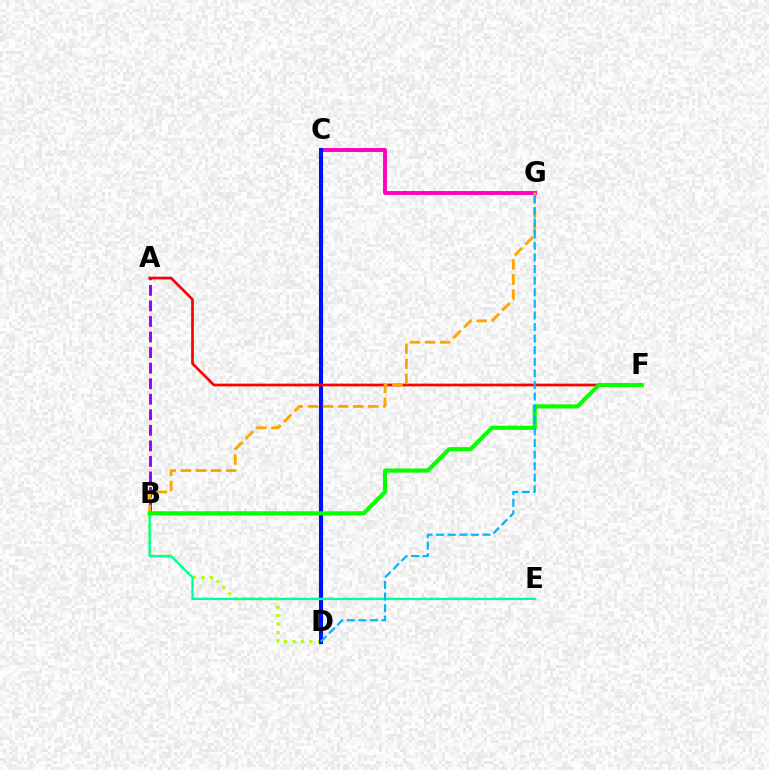{('C', 'G'): [{'color': '#ff00bd', 'line_style': 'solid', 'thickness': 2.81}], ('A', 'B'): [{'color': '#9b00ff', 'line_style': 'dashed', 'thickness': 2.11}], ('B', 'D'): [{'color': '#b3ff00', 'line_style': 'dotted', 'thickness': 2.28}], ('C', 'D'): [{'color': '#0010ff', 'line_style': 'solid', 'thickness': 2.96}], ('B', 'E'): [{'color': '#00ff9d', 'line_style': 'solid', 'thickness': 1.66}], ('A', 'F'): [{'color': '#ff0000', 'line_style': 'solid', 'thickness': 1.95}], ('B', 'G'): [{'color': '#ffa500', 'line_style': 'dashed', 'thickness': 2.05}], ('B', 'F'): [{'color': '#08ff00', 'line_style': 'solid', 'thickness': 2.98}], ('D', 'G'): [{'color': '#00b5ff', 'line_style': 'dashed', 'thickness': 1.57}]}